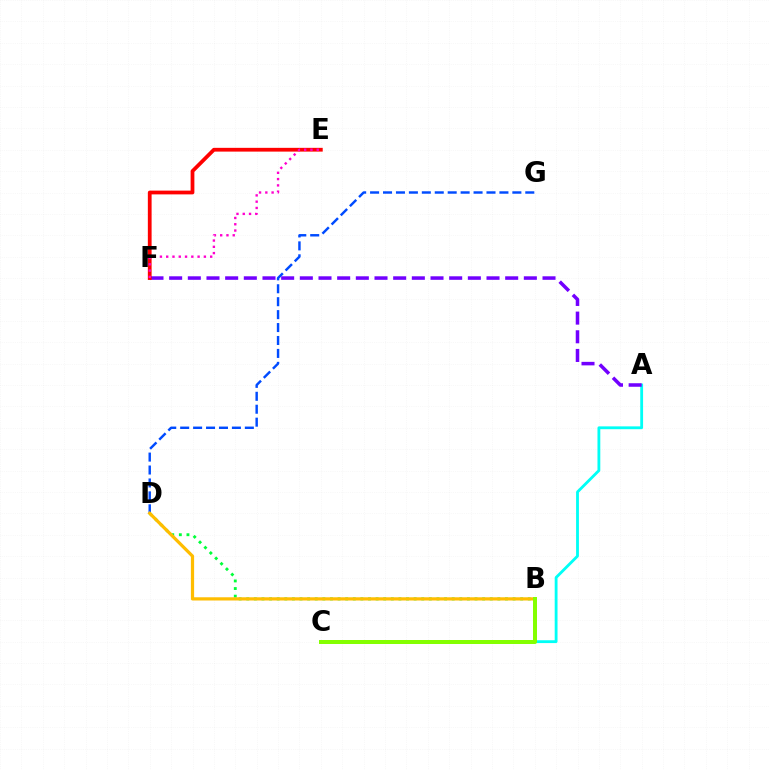{('A', 'C'): [{'color': '#00fff6', 'line_style': 'solid', 'thickness': 2.03}], ('D', 'G'): [{'color': '#004bff', 'line_style': 'dashed', 'thickness': 1.76}], ('A', 'F'): [{'color': '#7200ff', 'line_style': 'dashed', 'thickness': 2.54}], ('E', 'F'): [{'color': '#ff0000', 'line_style': 'solid', 'thickness': 2.71}, {'color': '#ff00cf', 'line_style': 'dotted', 'thickness': 1.71}], ('B', 'D'): [{'color': '#00ff39', 'line_style': 'dotted', 'thickness': 2.07}, {'color': '#ffbd00', 'line_style': 'solid', 'thickness': 2.32}], ('B', 'C'): [{'color': '#84ff00', 'line_style': 'solid', 'thickness': 2.87}]}